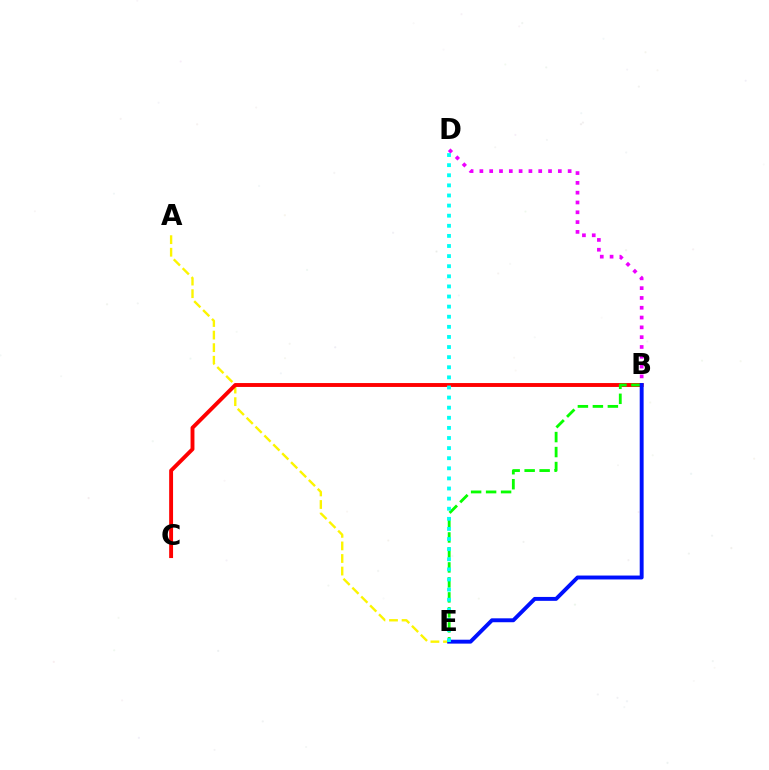{('A', 'E'): [{'color': '#fcf500', 'line_style': 'dashed', 'thickness': 1.71}], ('B', 'D'): [{'color': '#ee00ff', 'line_style': 'dotted', 'thickness': 2.66}], ('B', 'C'): [{'color': '#ff0000', 'line_style': 'solid', 'thickness': 2.8}], ('B', 'E'): [{'color': '#08ff00', 'line_style': 'dashed', 'thickness': 2.04}, {'color': '#0010ff', 'line_style': 'solid', 'thickness': 2.82}], ('D', 'E'): [{'color': '#00fff6', 'line_style': 'dotted', 'thickness': 2.75}]}